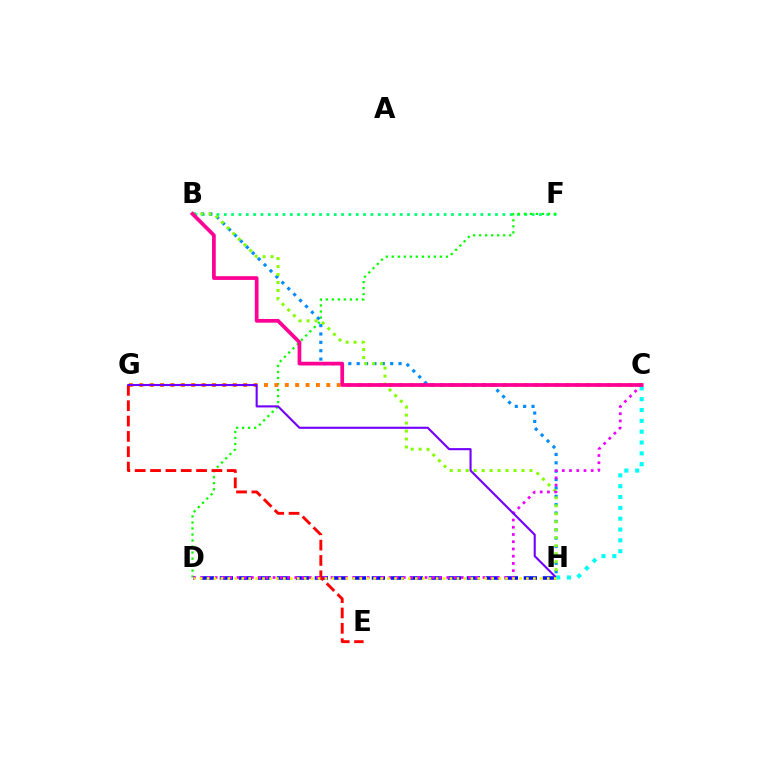{('D', 'H'): [{'color': '#0010ff', 'line_style': 'dashed', 'thickness': 2.58}, {'color': '#fcf500', 'line_style': 'dotted', 'thickness': 1.89}], ('B', 'F'): [{'color': '#00ff74', 'line_style': 'dotted', 'thickness': 1.99}], ('D', 'F'): [{'color': '#08ff00', 'line_style': 'dotted', 'thickness': 1.63}], ('C', 'G'): [{'color': '#ff7c00', 'line_style': 'dotted', 'thickness': 2.82}], ('B', 'H'): [{'color': '#008cff', 'line_style': 'dotted', 'thickness': 2.27}, {'color': '#84ff00', 'line_style': 'dotted', 'thickness': 2.17}], ('C', 'D'): [{'color': '#ee00ff', 'line_style': 'dotted', 'thickness': 1.97}], ('E', 'G'): [{'color': '#ff0000', 'line_style': 'dashed', 'thickness': 2.08}], ('G', 'H'): [{'color': '#7200ff', 'line_style': 'solid', 'thickness': 1.52}], ('C', 'H'): [{'color': '#00fff6', 'line_style': 'dotted', 'thickness': 2.94}], ('B', 'C'): [{'color': '#ff0094', 'line_style': 'solid', 'thickness': 2.68}]}